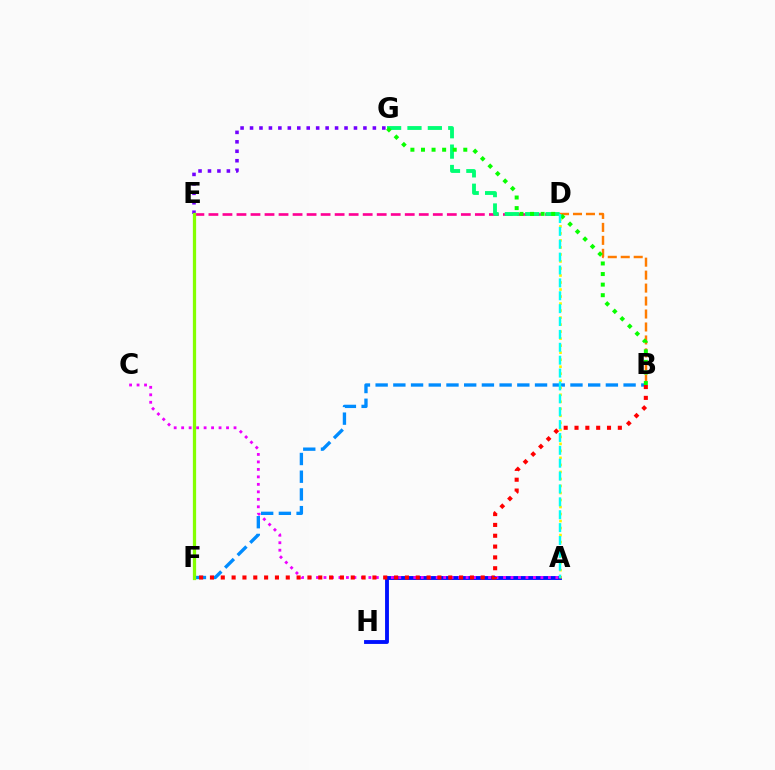{('D', 'E'): [{'color': '#ff0094', 'line_style': 'dashed', 'thickness': 1.91}], ('B', 'F'): [{'color': '#008cff', 'line_style': 'dashed', 'thickness': 2.41}, {'color': '#ff0000', 'line_style': 'dotted', 'thickness': 2.94}], ('A', 'H'): [{'color': '#0010ff', 'line_style': 'solid', 'thickness': 2.78}], ('A', 'C'): [{'color': '#ee00ff', 'line_style': 'dotted', 'thickness': 2.03}], ('A', 'D'): [{'color': '#fcf500', 'line_style': 'dotted', 'thickness': 1.91}, {'color': '#00fff6', 'line_style': 'dashed', 'thickness': 1.75}], ('D', 'G'): [{'color': '#00ff74', 'line_style': 'dashed', 'thickness': 2.77}], ('E', 'G'): [{'color': '#7200ff', 'line_style': 'dotted', 'thickness': 2.57}], ('E', 'F'): [{'color': '#84ff00', 'line_style': 'solid', 'thickness': 2.34}], ('B', 'D'): [{'color': '#ff7c00', 'line_style': 'dashed', 'thickness': 1.76}], ('B', 'G'): [{'color': '#08ff00', 'line_style': 'dotted', 'thickness': 2.87}]}